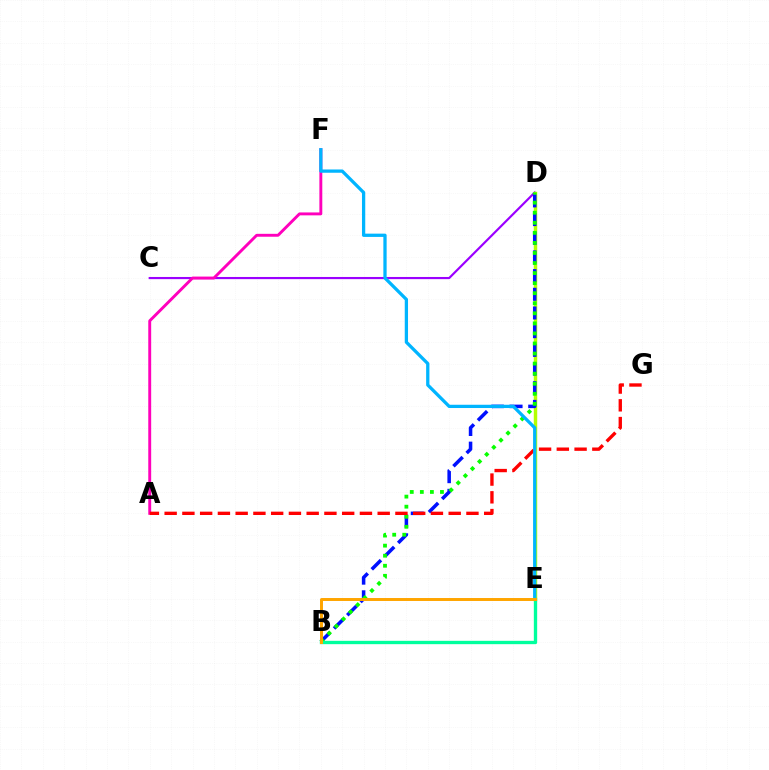{('C', 'D'): [{'color': '#9b00ff', 'line_style': 'solid', 'thickness': 1.56}], ('D', 'E'): [{'color': '#b3ff00', 'line_style': 'solid', 'thickness': 2.49}], ('A', 'F'): [{'color': '#ff00bd', 'line_style': 'solid', 'thickness': 2.09}], ('B', 'D'): [{'color': '#0010ff', 'line_style': 'dashed', 'thickness': 2.54}, {'color': '#08ff00', 'line_style': 'dotted', 'thickness': 2.73}], ('A', 'G'): [{'color': '#ff0000', 'line_style': 'dashed', 'thickness': 2.41}], ('E', 'F'): [{'color': '#00b5ff', 'line_style': 'solid', 'thickness': 2.36}], ('B', 'E'): [{'color': '#00ff9d', 'line_style': 'solid', 'thickness': 2.4}, {'color': '#ffa500', 'line_style': 'solid', 'thickness': 2.13}]}